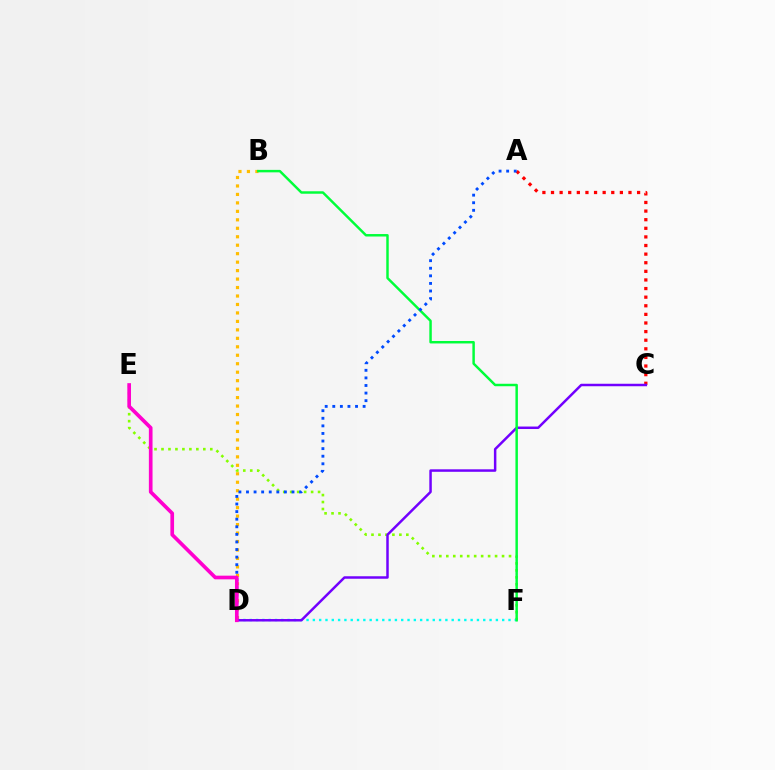{('B', 'D'): [{'color': '#ffbd00', 'line_style': 'dotted', 'thickness': 2.3}], ('A', 'C'): [{'color': '#ff0000', 'line_style': 'dotted', 'thickness': 2.34}], ('E', 'F'): [{'color': '#84ff00', 'line_style': 'dotted', 'thickness': 1.89}], ('D', 'F'): [{'color': '#00fff6', 'line_style': 'dotted', 'thickness': 1.71}], ('C', 'D'): [{'color': '#7200ff', 'line_style': 'solid', 'thickness': 1.79}], ('B', 'F'): [{'color': '#00ff39', 'line_style': 'solid', 'thickness': 1.77}], ('A', 'D'): [{'color': '#004bff', 'line_style': 'dotted', 'thickness': 2.06}], ('D', 'E'): [{'color': '#ff00cf', 'line_style': 'solid', 'thickness': 2.64}]}